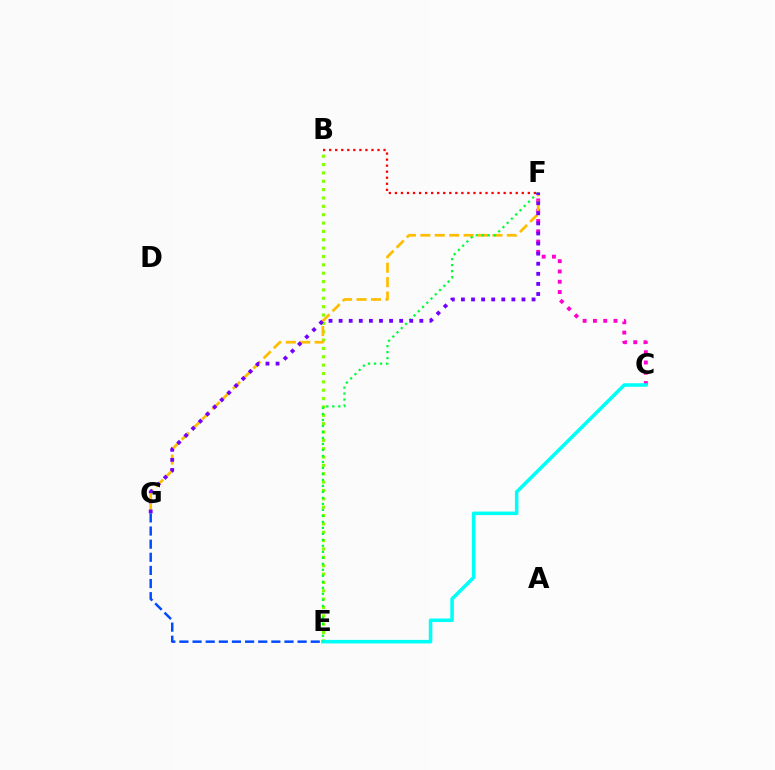{('C', 'F'): [{'color': '#ff00cf', 'line_style': 'dotted', 'thickness': 2.79}], ('B', 'E'): [{'color': '#84ff00', 'line_style': 'dotted', 'thickness': 2.27}], ('C', 'E'): [{'color': '#00fff6', 'line_style': 'solid', 'thickness': 2.55}], ('F', 'G'): [{'color': '#ffbd00', 'line_style': 'dashed', 'thickness': 1.96}, {'color': '#7200ff', 'line_style': 'dotted', 'thickness': 2.74}], ('E', 'F'): [{'color': '#00ff39', 'line_style': 'dotted', 'thickness': 1.63}], ('B', 'F'): [{'color': '#ff0000', 'line_style': 'dotted', 'thickness': 1.64}], ('E', 'G'): [{'color': '#004bff', 'line_style': 'dashed', 'thickness': 1.78}]}